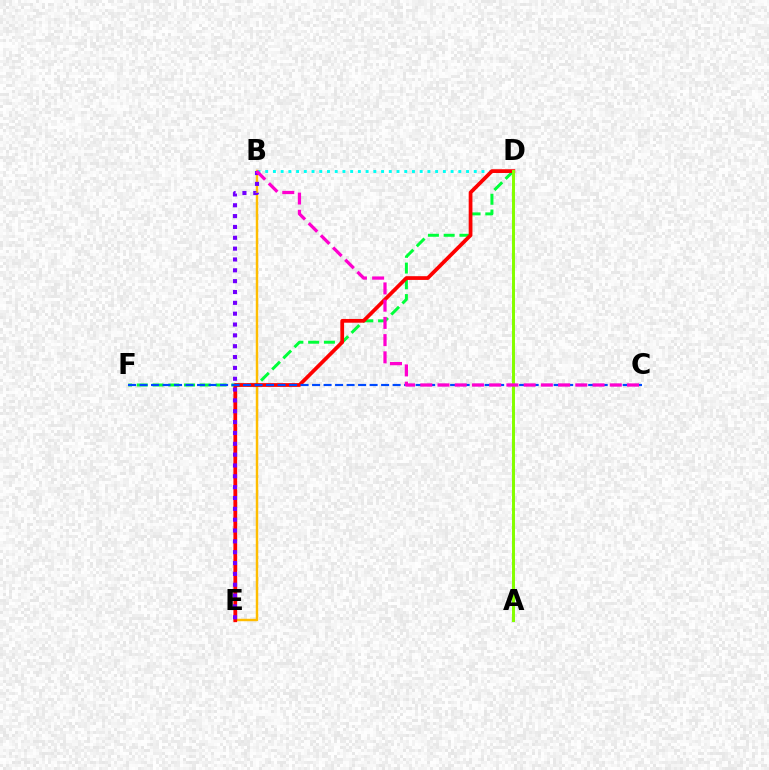{('B', 'E'): [{'color': '#ffbd00', 'line_style': 'solid', 'thickness': 1.76}, {'color': '#7200ff', 'line_style': 'dotted', 'thickness': 2.95}], ('D', 'F'): [{'color': '#00ff39', 'line_style': 'dashed', 'thickness': 2.14}], ('B', 'D'): [{'color': '#00fff6', 'line_style': 'dotted', 'thickness': 2.1}], ('D', 'E'): [{'color': '#ff0000', 'line_style': 'solid', 'thickness': 2.7}], ('C', 'F'): [{'color': '#004bff', 'line_style': 'dashed', 'thickness': 1.56}], ('A', 'D'): [{'color': '#84ff00', 'line_style': 'solid', 'thickness': 2.14}], ('B', 'C'): [{'color': '#ff00cf', 'line_style': 'dashed', 'thickness': 2.34}]}